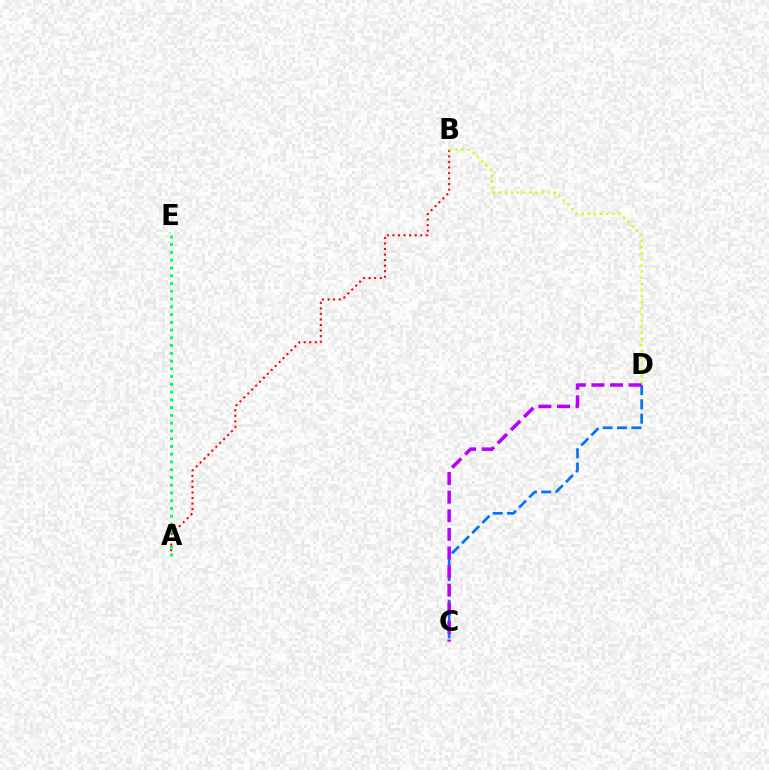{('A', 'B'): [{'color': '#ff0000', 'line_style': 'dotted', 'thickness': 1.51}], ('A', 'E'): [{'color': '#00ff5c', 'line_style': 'dotted', 'thickness': 2.11}], ('C', 'D'): [{'color': '#0074ff', 'line_style': 'dashed', 'thickness': 1.95}, {'color': '#b900ff', 'line_style': 'dashed', 'thickness': 2.53}], ('B', 'D'): [{'color': '#d1ff00', 'line_style': 'dotted', 'thickness': 1.66}]}